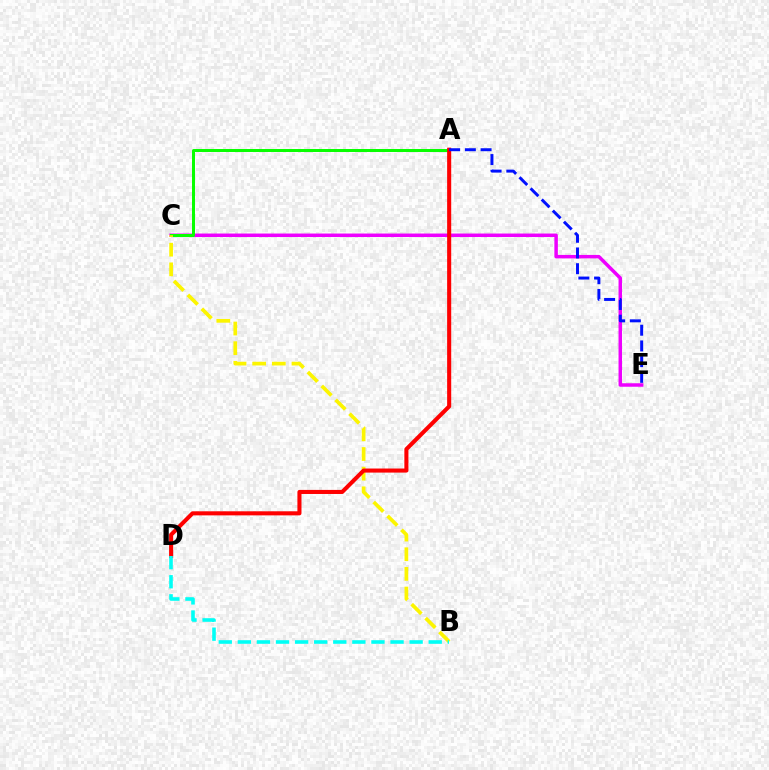{('C', 'E'): [{'color': '#ee00ff', 'line_style': 'solid', 'thickness': 2.51}], ('A', 'C'): [{'color': '#08ff00', 'line_style': 'solid', 'thickness': 2.16}], ('B', 'C'): [{'color': '#fcf500', 'line_style': 'dashed', 'thickness': 2.67}], ('A', 'D'): [{'color': '#ff0000', 'line_style': 'solid', 'thickness': 2.93}], ('A', 'E'): [{'color': '#0010ff', 'line_style': 'dashed', 'thickness': 2.13}], ('B', 'D'): [{'color': '#00fff6', 'line_style': 'dashed', 'thickness': 2.59}]}